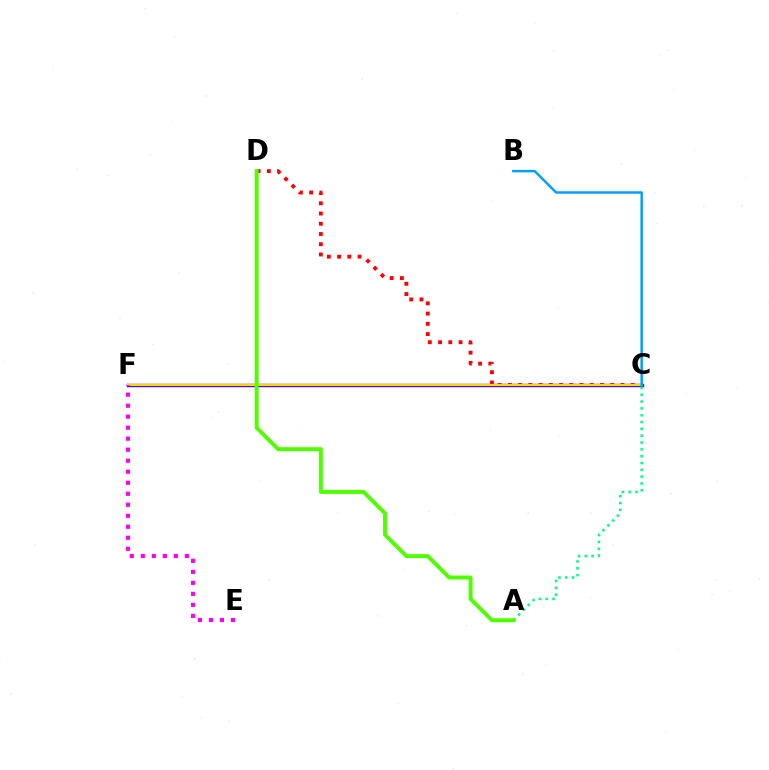{('C', 'D'): [{'color': '#ff0000', 'line_style': 'dotted', 'thickness': 2.78}], ('C', 'F'): [{'color': '#3700ff', 'line_style': 'solid', 'thickness': 2.46}, {'color': '#ffd500', 'line_style': 'solid', 'thickness': 1.56}], ('B', 'C'): [{'color': '#009eff', 'line_style': 'solid', 'thickness': 1.77}], ('A', 'C'): [{'color': '#00ff86', 'line_style': 'dotted', 'thickness': 1.85}], ('E', 'F'): [{'color': '#ff00ed', 'line_style': 'dotted', 'thickness': 2.99}], ('A', 'D'): [{'color': '#4fff00', 'line_style': 'solid', 'thickness': 2.83}]}